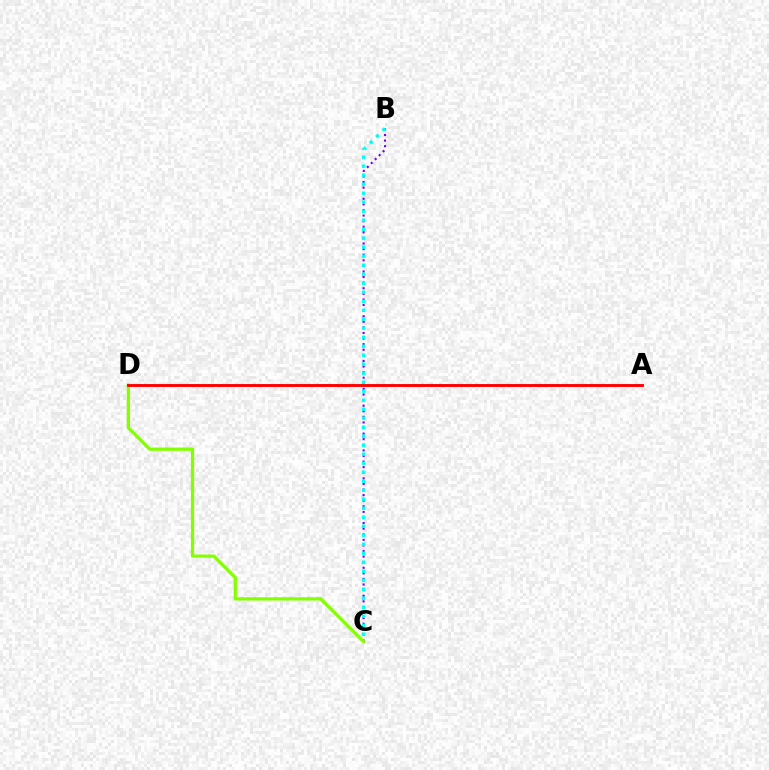{('B', 'C'): [{'color': '#7200ff', 'line_style': 'dotted', 'thickness': 1.52}, {'color': '#00fff6', 'line_style': 'dotted', 'thickness': 2.45}], ('C', 'D'): [{'color': '#84ff00', 'line_style': 'solid', 'thickness': 2.33}], ('A', 'D'): [{'color': '#ff0000', 'line_style': 'solid', 'thickness': 2.09}]}